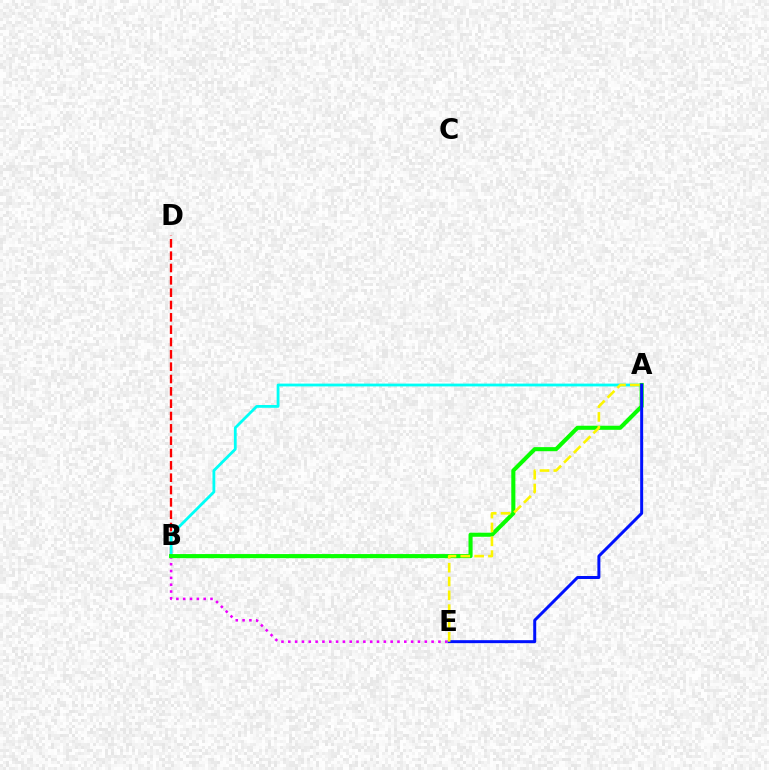{('B', 'D'): [{'color': '#ff0000', 'line_style': 'dashed', 'thickness': 1.68}], ('B', 'E'): [{'color': '#ee00ff', 'line_style': 'dotted', 'thickness': 1.85}], ('A', 'B'): [{'color': '#00fff6', 'line_style': 'solid', 'thickness': 2.01}, {'color': '#08ff00', 'line_style': 'solid', 'thickness': 2.94}], ('A', 'E'): [{'color': '#0010ff', 'line_style': 'solid', 'thickness': 2.15}, {'color': '#fcf500', 'line_style': 'dashed', 'thickness': 1.88}]}